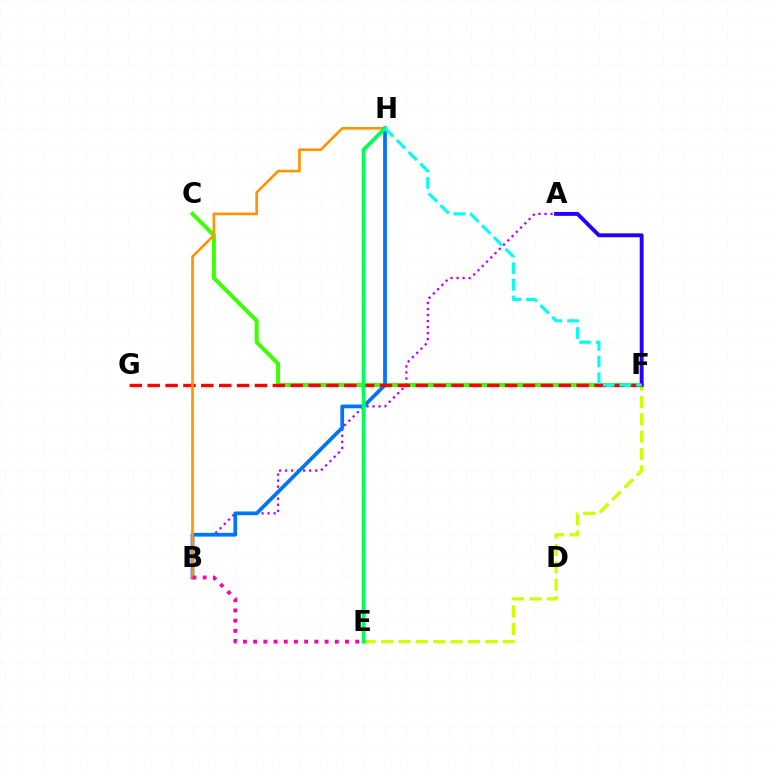{('E', 'F'): [{'color': '#d1ff00', 'line_style': 'dashed', 'thickness': 2.36}], ('C', 'F'): [{'color': '#3dff00', 'line_style': 'solid', 'thickness': 2.85}], ('A', 'B'): [{'color': '#b900ff', 'line_style': 'dotted', 'thickness': 1.64}], ('A', 'F'): [{'color': '#2500ff', 'line_style': 'solid', 'thickness': 2.81}], ('B', 'H'): [{'color': '#0074ff', 'line_style': 'solid', 'thickness': 2.7}, {'color': '#ff9400', 'line_style': 'solid', 'thickness': 1.91}], ('F', 'G'): [{'color': '#ff0000', 'line_style': 'dashed', 'thickness': 2.43}], ('E', 'H'): [{'color': '#00ff5c', 'line_style': 'solid', 'thickness': 2.79}], ('B', 'E'): [{'color': '#ff00ac', 'line_style': 'dotted', 'thickness': 2.77}], ('F', 'H'): [{'color': '#00fff6', 'line_style': 'dashed', 'thickness': 2.26}]}